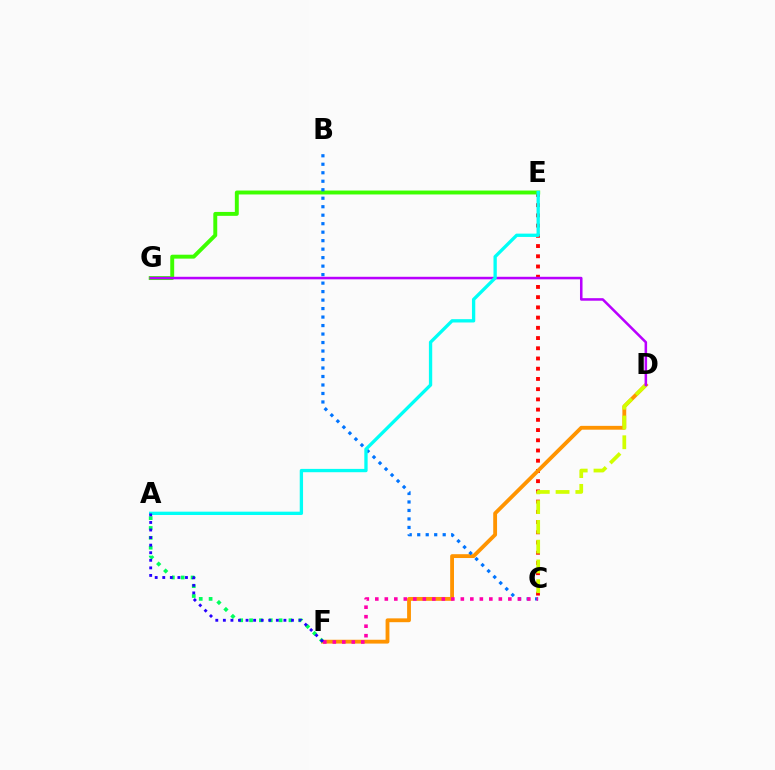{('C', 'E'): [{'color': '#ff0000', 'line_style': 'dotted', 'thickness': 2.78}], ('D', 'F'): [{'color': '#ff9400', 'line_style': 'solid', 'thickness': 2.76}], ('A', 'F'): [{'color': '#00ff5c', 'line_style': 'dotted', 'thickness': 2.68}, {'color': '#2500ff', 'line_style': 'dotted', 'thickness': 2.06}], ('C', 'D'): [{'color': '#d1ff00', 'line_style': 'dashed', 'thickness': 2.69}], ('E', 'G'): [{'color': '#3dff00', 'line_style': 'solid', 'thickness': 2.82}], ('B', 'C'): [{'color': '#0074ff', 'line_style': 'dotted', 'thickness': 2.31}], ('D', 'G'): [{'color': '#b900ff', 'line_style': 'solid', 'thickness': 1.82}], ('C', 'F'): [{'color': '#ff00ac', 'line_style': 'dotted', 'thickness': 2.58}], ('A', 'E'): [{'color': '#00fff6', 'line_style': 'solid', 'thickness': 2.39}]}